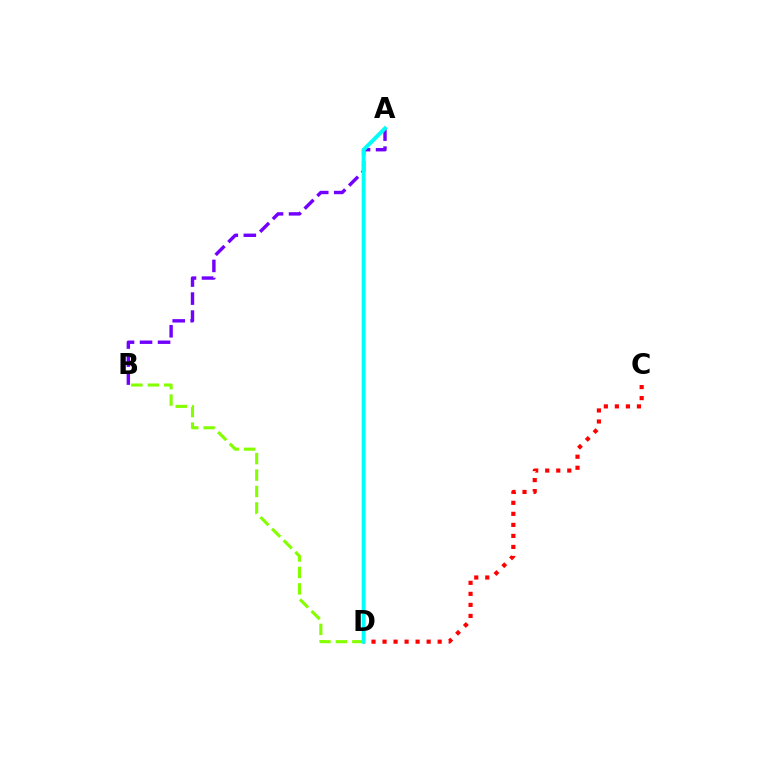{('A', 'B'): [{'color': '#7200ff', 'line_style': 'dashed', 'thickness': 2.45}], ('B', 'D'): [{'color': '#84ff00', 'line_style': 'dashed', 'thickness': 2.23}], ('C', 'D'): [{'color': '#ff0000', 'line_style': 'dotted', 'thickness': 3.0}], ('A', 'D'): [{'color': '#00fff6', 'line_style': 'solid', 'thickness': 2.81}]}